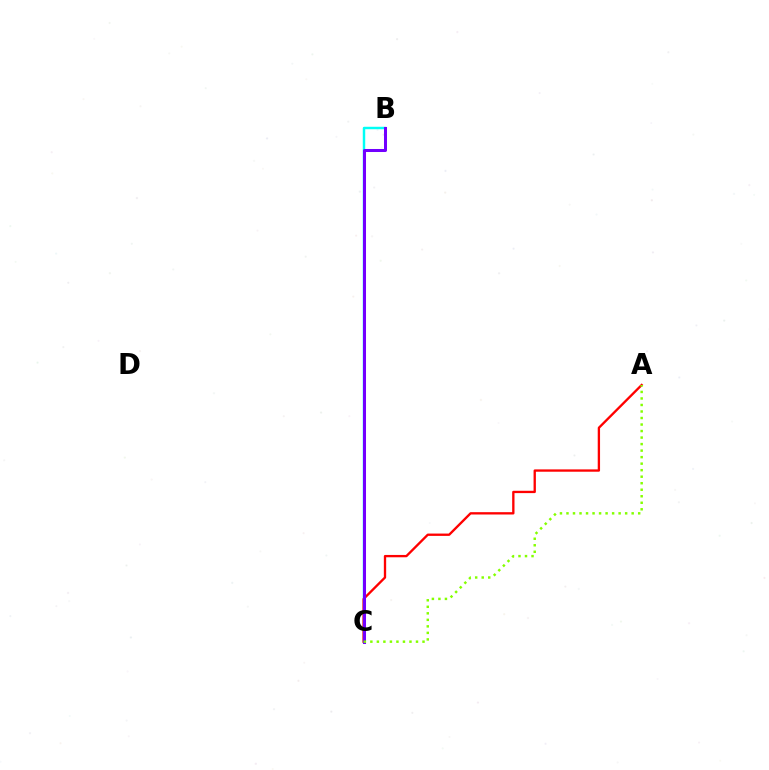{('B', 'C'): [{'color': '#00fff6', 'line_style': 'solid', 'thickness': 1.76}, {'color': '#7200ff', 'line_style': 'solid', 'thickness': 2.18}], ('A', 'C'): [{'color': '#ff0000', 'line_style': 'solid', 'thickness': 1.68}, {'color': '#84ff00', 'line_style': 'dotted', 'thickness': 1.77}]}